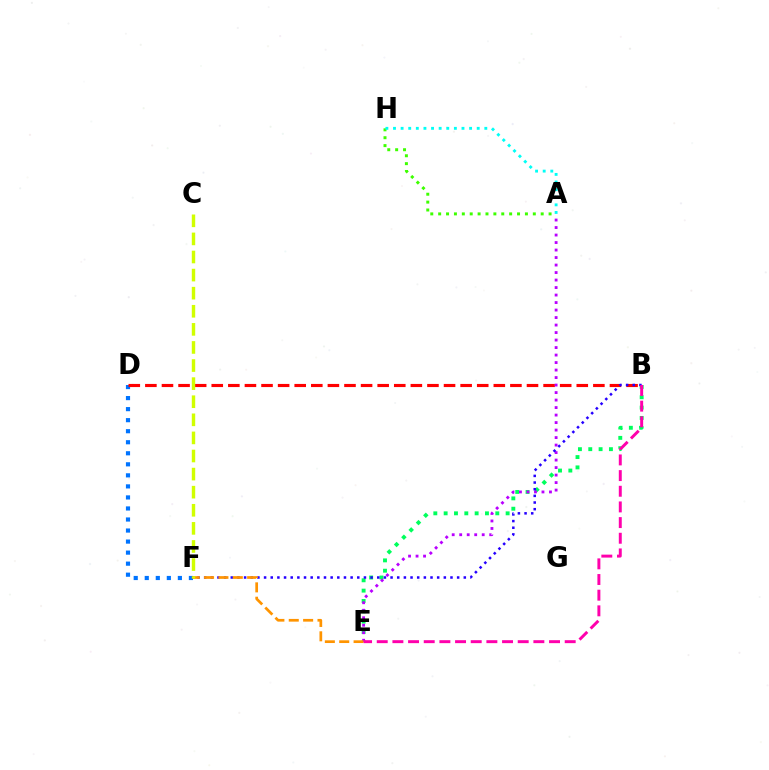{('D', 'F'): [{'color': '#0074ff', 'line_style': 'dotted', 'thickness': 3.0}], ('B', 'E'): [{'color': '#00ff5c', 'line_style': 'dotted', 'thickness': 2.81}, {'color': '#ff00ac', 'line_style': 'dashed', 'thickness': 2.13}], ('B', 'D'): [{'color': '#ff0000', 'line_style': 'dashed', 'thickness': 2.25}], ('A', 'E'): [{'color': '#b900ff', 'line_style': 'dotted', 'thickness': 2.04}], ('A', 'H'): [{'color': '#3dff00', 'line_style': 'dotted', 'thickness': 2.14}, {'color': '#00fff6', 'line_style': 'dotted', 'thickness': 2.07}], ('B', 'F'): [{'color': '#2500ff', 'line_style': 'dotted', 'thickness': 1.81}], ('E', 'F'): [{'color': '#ff9400', 'line_style': 'dashed', 'thickness': 1.95}], ('C', 'F'): [{'color': '#d1ff00', 'line_style': 'dashed', 'thickness': 2.46}]}